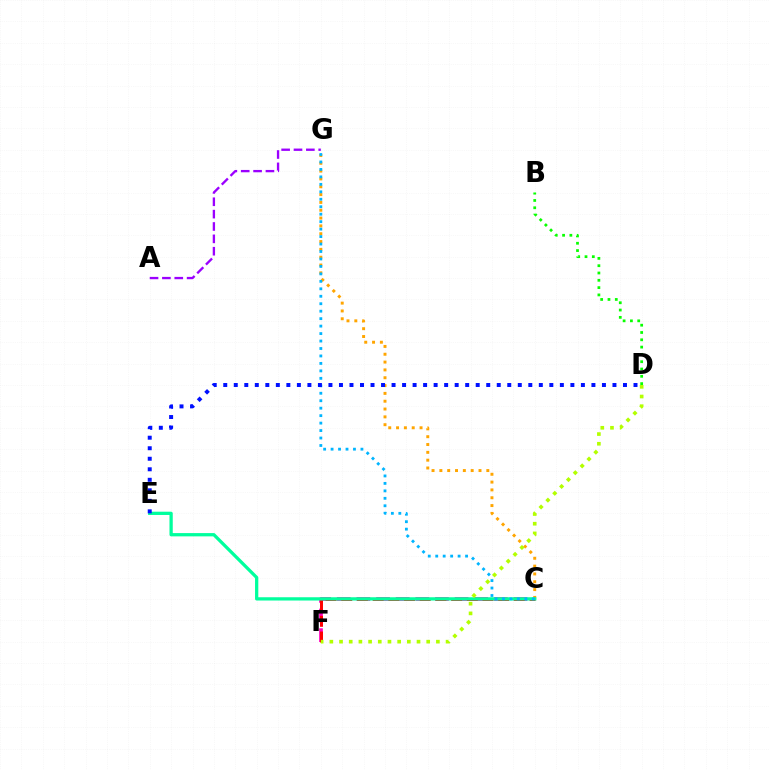{('C', 'F'): [{'color': '#ff00bd', 'line_style': 'dashed', 'thickness': 2.67}, {'color': '#ff0000', 'line_style': 'dashed', 'thickness': 2.13}], ('A', 'G'): [{'color': '#9b00ff', 'line_style': 'dashed', 'thickness': 1.68}], ('C', 'G'): [{'color': '#ffa500', 'line_style': 'dotted', 'thickness': 2.13}, {'color': '#00b5ff', 'line_style': 'dotted', 'thickness': 2.03}], ('C', 'E'): [{'color': '#00ff9d', 'line_style': 'solid', 'thickness': 2.36}], ('D', 'F'): [{'color': '#b3ff00', 'line_style': 'dotted', 'thickness': 2.63}], ('B', 'D'): [{'color': '#08ff00', 'line_style': 'dotted', 'thickness': 1.98}], ('D', 'E'): [{'color': '#0010ff', 'line_style': 'dotted', 'thickness': 2.86}]}